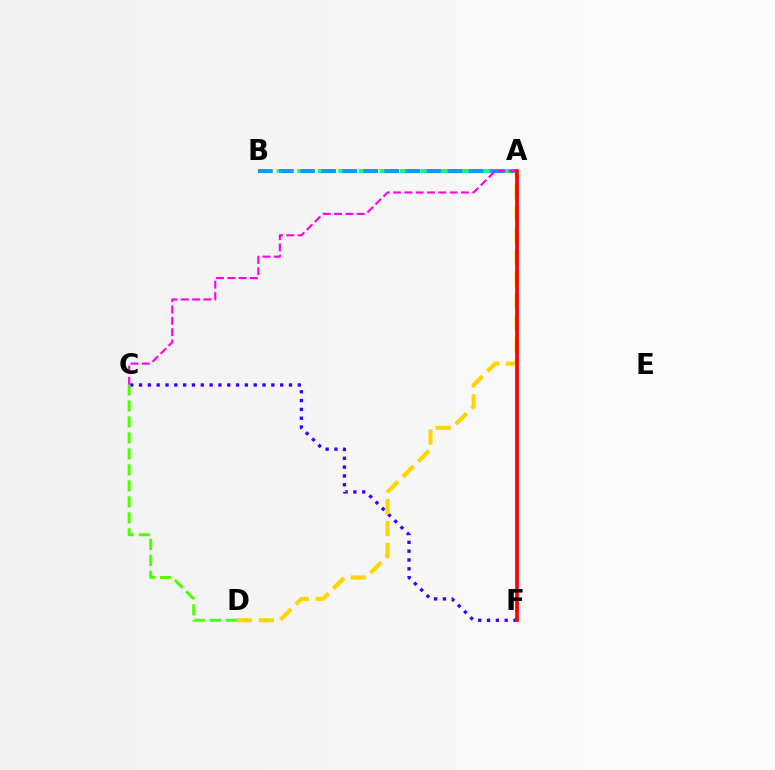{('C', 'F'): [{'color': '#3700ff', 'line_style': 'dotted', 'thickness': 2.4}], ('A', 'B'): [{'color': '#00ff86', 'line_style': 'dashed', 'thickness': 2.79}, {'color': '#009eff', 'line_style': 'dashed', 'thickness': 2.86}], ('A', 'D'): [{'color': '#ffd500', 'line_style': 'dashed', 'thickness': 2.97}], ('A', 'C'): [{'color': '#ff00ed', 'line_style': 'dashed', 'thickness': 1.54}], ('C', 'D'): [{'color': '#4fff00', 'line_style': 'dashed', 'thickness': 2.17}], ('A', 'F'): [{'color': '#ff0000', 'line_style': 'solid', 'thickness': 2.67}]}